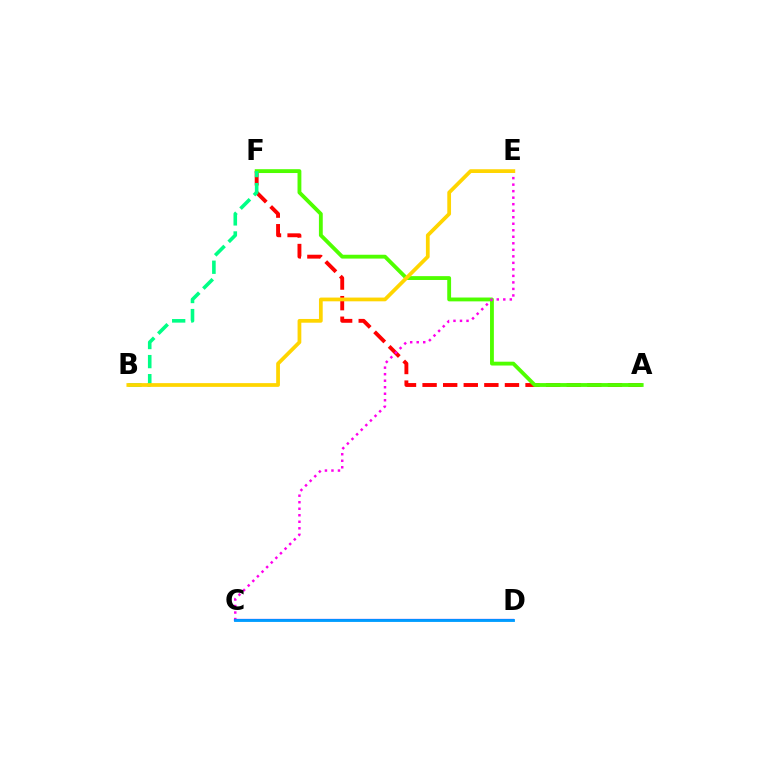{('A', 'F'): [{'color': '#ff0000', 'line_style': 'dashed', 'thickness': 2.8}, {'color': '#4fff00', 'line_style': 'solid', 'thickness': 2.76}], ('C', 'E'): [{'color': '#ff00ed', 'line_style': 'dotted', 'thickness': 1.77}], ('C', 'D'): [{'color': '#3700ff', 'line_style': 'solid', 'thickness': 1.59}, {'color': '#009eff', 'line_style': 'solid', 'thickness': 2.04}], ('B', 'F'): [{'color': '#00ff86', 'line_style': 'dashed', 'thickness': 2.59}], ('B', 'E'): [{'color': '#ffd500', 'line_style': 'solid', 'thickness': 2.7}]}